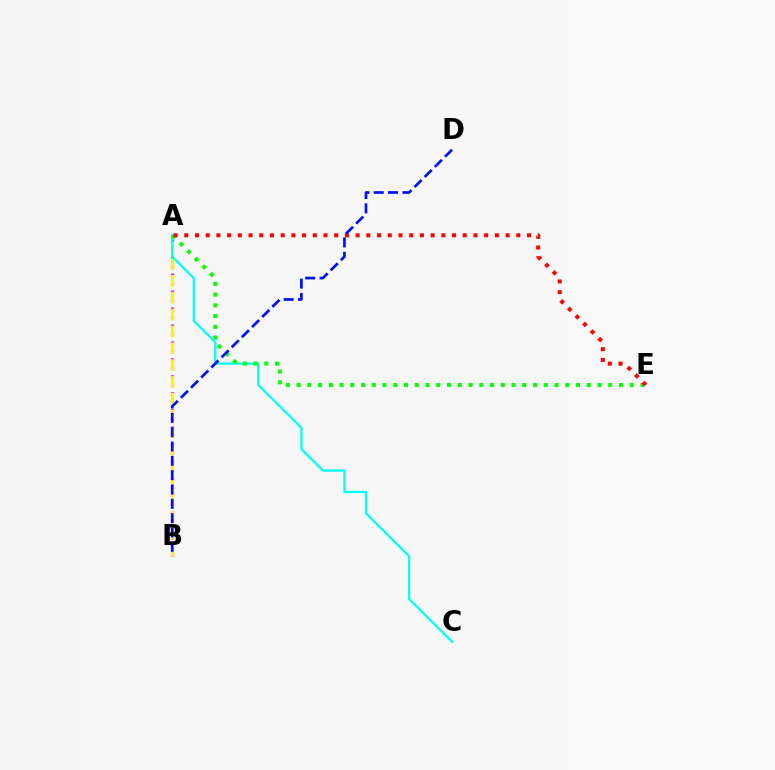{('A', 'B'): [{'color': '#ee00ff', 'line_style': 'dotted', 'thickness': 2.3}, {'color': '#fcf500', 'line_style': 'dashed', 'thickness': 2.29}], ('A', 'C'): [{'color': '#00fff6', 'line_style': 'solid', 'thickness': 1.63}], ('A', 'E'): [{'color': '#08ff00', 'line_style': 'dotted', 'thickness': 2.92}, {'color': '#ff0000', 'line_style': 'dotted', 'thickness': 2.91}], ('B', 'D'): [{'color': '#0010ff', 'line_style': 'dashed', 'thickness': 1.95}]}